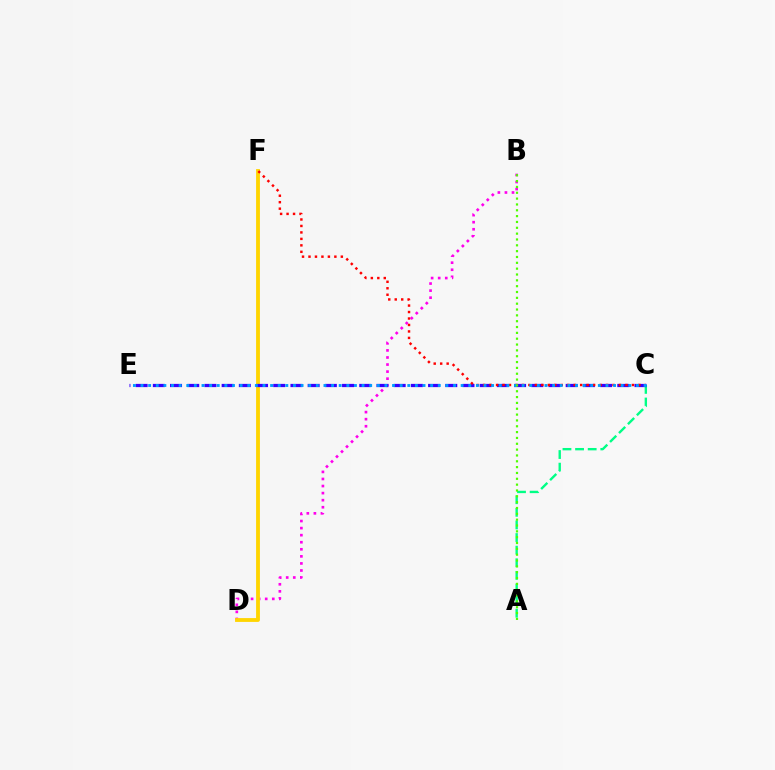{('B', 'D'): [{'color': '#ff00ed', 'line_style': 'dotted', 'thickness': 1.92}], ('A', 'C'): [{'color': '#00ff86', 'line_style': 'dashed', 'thickness': 1.71}], ('D', 'F'): [{'color': '#ffd500', 'line_style': 'solid', 'thickness': 2.75}], ('C', 'E'): [{'color': '#3700ff', 'line_style': 'dashed', 'thickness': 2.34}, {'color': '#009eff', 'line_style': 'dotted', 'thickness': 2.07}], ('C', 'F'): [{'color': '#ff0000', 'line_style': 'dotted', 'thickness': 1.76}], ('A', 'B'): [{'color': '#4fff00', 'line_style': 'dotted', 'thickness': 1.59}]}